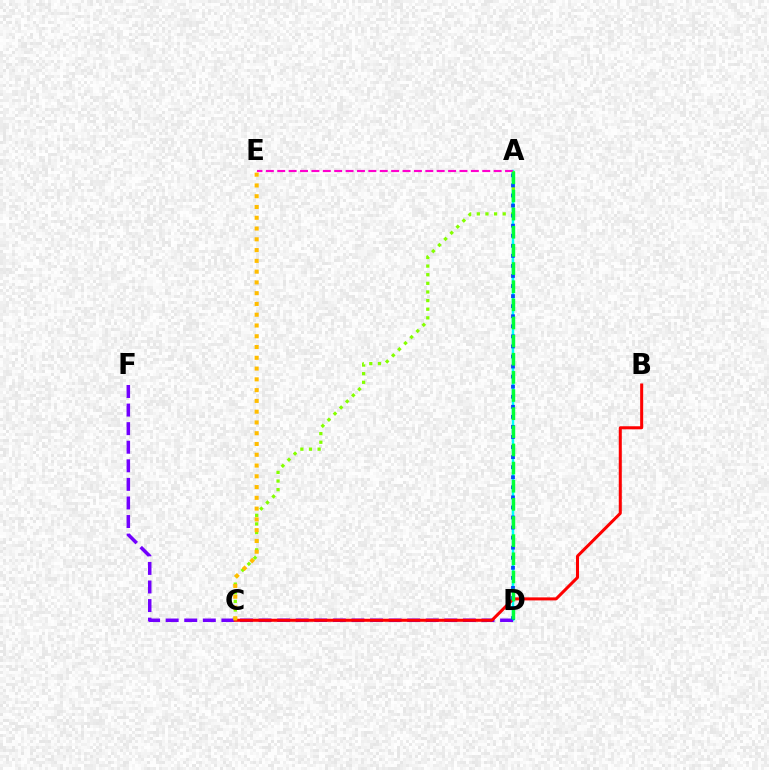{('A', 'D'): [{'color': '#00fff6', 'line_style': 'solid', 'thickness': 1.78}, {'color': '#004bff', 'line_style': 'dotted', 'thickness': 2.73}, {'color': '#00ff39', 'line_style': 'dashed', 'thickness': 2.46}], ('D', 'F'): [{'color': '#7200ff', 'line_style': 'dashed', 'thickness': 2.52}], ('B', 'C'): [{'color': '#ff0000', 'line_style': 'solid', 'thickness': 2.18}], ('A', 'C'): [{'color': '#84ff00', 'line_style': 'dotted', 'thickness': 2.34}], ('A', 'E'): [{'color': '#ff00cf', 'line_style': 'dashed', 'thickness': 1.55}], ('C', 'E'): [{'color': '#ffbd00', 'line_style': 'dotted', 'thickness': 2.93}]}